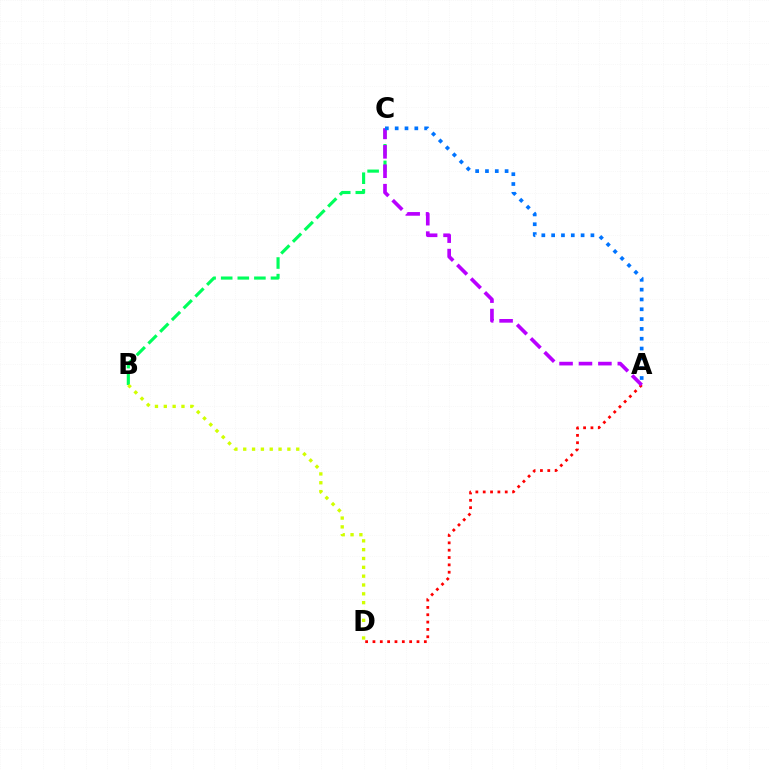{('A', 'D'): [{'color': '#ff0000', 'line_style': 'dotted', 'thickness': 1.99}], ('B', 'C'): [{'color': '#00ff5c', 'line_style': 'dashed', 'thickness': 2.25}], ('A', 'C'): [{'color': '#b900ff', 'line_style': 'dashed', 'thickness': 2.64}, {'color': '#0074ff', 'line_style': 'dotted', 'thickness': 2.67}], ('B', 'D'): [{'color': '#d1ff00', 'line_style': 'dotted', 'thickness': 2.4}]}